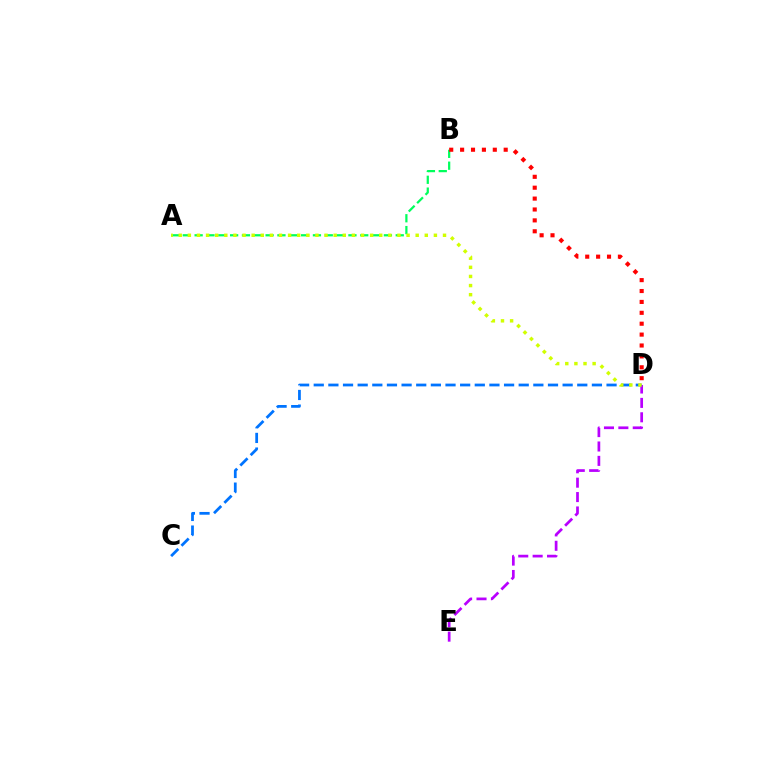{('D', 'E'): [{'color': '#b900ff', 'line_style': 'dashed', 'thickness': 1.96}], ('C', 'D'): [{'color': '#0074ff', 'line_style': 'dashed', 'thickness': 1.99}], ('A', 'B'): [{'color': '#00ff5c', 'line_style': 'dashed', 'thickness': 1.61}], ('A', 'D'): [{'color': '#d1ff00', 'line_style': 'dotted', 'thickness': 2.48}], ('B', 'D'): [{'color': '#ff0000', 'line_style': 'dotted', 'thickness': 2.96}]}